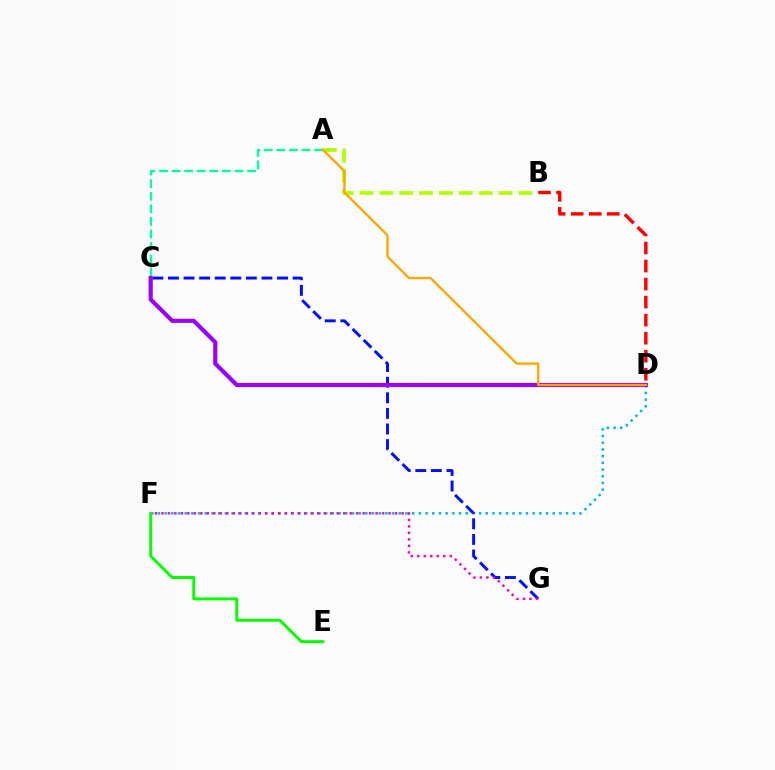{('A', 'B'): [{'color': '#b3ff00', 'line_style': 'dashed', 'thickness': 2.7}], ('A', 'C'): [{'color': '#00ff9d', 'line_style': 'dashed', 'thickness': 1.71}], ('B', 'D'): [{'color': '#ff0000', 'line_style': 'dashed', 'thickness': 2.45}], ('D', 'F'): [{'color': '#00b5ff', 'line_style': 'dotted', 'thickness': 1.82}], ('C', 'G'): [{'color': '#0010ff', 'line_style': 'dashed', 'thickness': 2.12}], ('F', 'G'): [{'color': '#ff00bd', 'line_style': 'dotted', 'thickness': 1.76}], ('E', 'F'): [{'color': '#08ff00', 'line_style': 'solid', 'thickness': 2.11}], ('C', 'D'): [{'color': '#9b00ff', 'line_style': 'solid', 'thickness': 2.98}], ('A', 'D'): [{'color': '#ffa500', 'line_style': 'solid', 'thickness': 1.67}]}